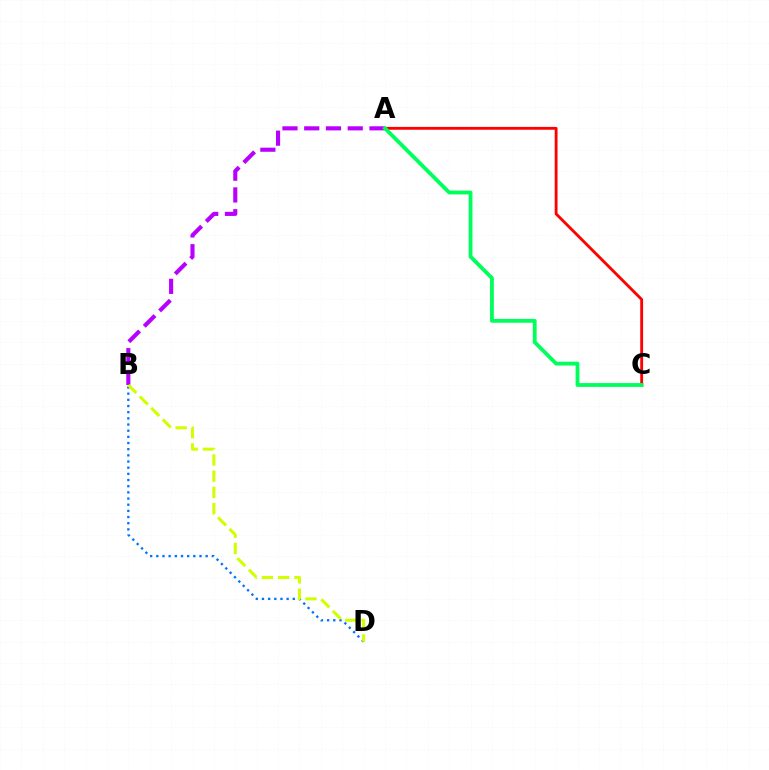{('A', 'B'): [{'color': '#b900ff', 'line_style': 'dashed', 'thickness': 2.96}], ('B', 'D'): [{'color': '#0074ff', 'line_style': 'dotted', 'thickness': 1.68}, {'color': '#d1ff00', 'line_style': 'dashed', 'thickness': 2.2}], ('A', 'C'): [{'color': '#ff0000', 'line_style': 'solid', 'thickness': 2.04}, {'color': '#00ff5c', 'line_style': 'solid', 'thickness': 2.75}]}